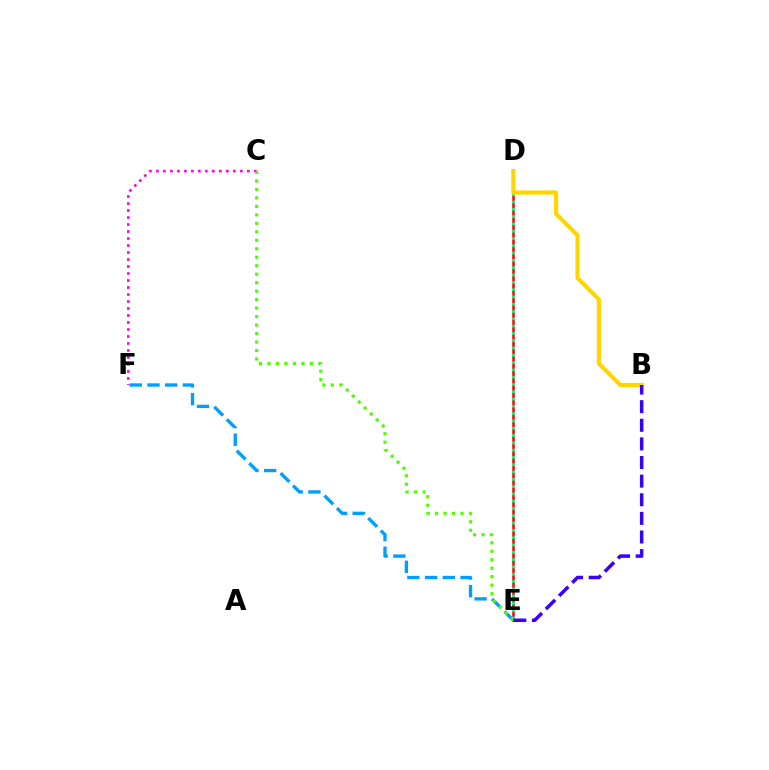{('D', 'E'): [{'color': '#ff0000', 'line_style': 'solid', 'thickness': 1.81}, {'color': '#00ff86', 'line_style': 'dotted', 'thickness': 1.98}], ('C', 'F'): [{'color': '#ff00ed', 'line_style': 'dotted', 'thickness': 1.9}], ('B', 'D'): [{'color': '#ffd500', 'line_style': 'solid', 'thickness': 2.97}], ('E', 'F'): [{'color': '#009eff', 'line_style': 'dashed', 'thickness': 2.41}], ('C', 'E'): [{'color': '#4fff00', 'line_style': 'dotted', 'thickness': 2.3}], ('B', 'E'): [{'color': '#3700ff', 'line_style': 'dashed', 'thickness': 2.53}]}